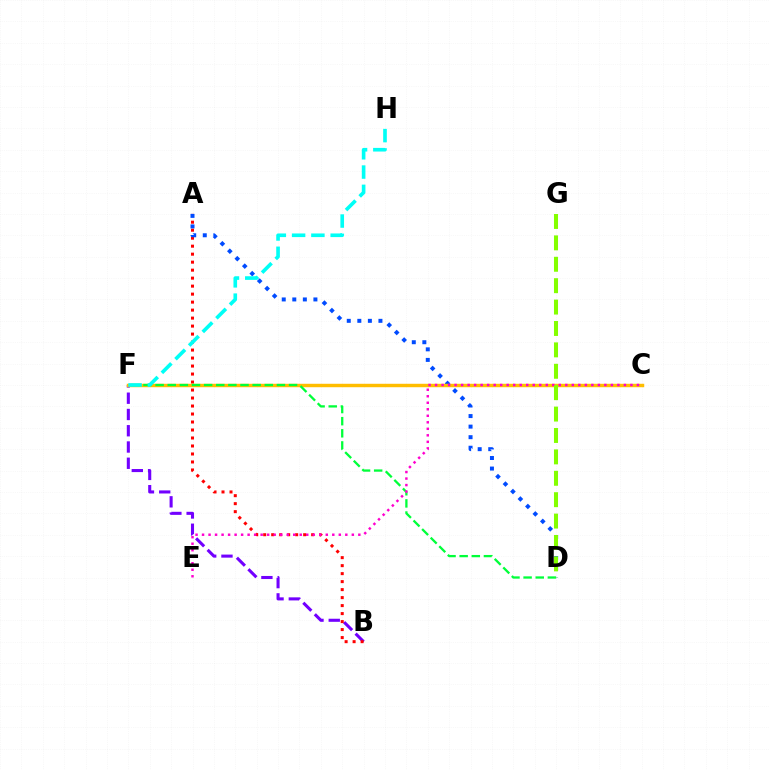{('B', 'F'): [{'color': '#7200ff', 'line_style': 'dashed', 'thickness': 2.21}], ('A', 'B'): [{'color': '#ff0000', 'line_style': 'dotted', 'thickness': 2.17}], ('A', 'D'): [{'color': '#004bff', 'line_style': 'dotted', 'thickness': 2.87}], ('C', 'F'): [{'color': '#ffbd00', 'line_style': 'solid', 'thickness': 2.48}], ('D', 'F'): [{'color': '#00ff39', 'line_style': 'dashed', 'thickness': 1.65}], ('F', 'H'): [{'color': '#00fff6', 'line_style': 'dashed', 'thickness': 2.62}], ('C', 'E'): [{'color': '#ff00cf', 'line_style': 'dotted', 'thickness': 1.77}], ('D', 'G'): [{'color': '#84ff00', 'line_style': 'dashed', 'thickness': 2.91}]}